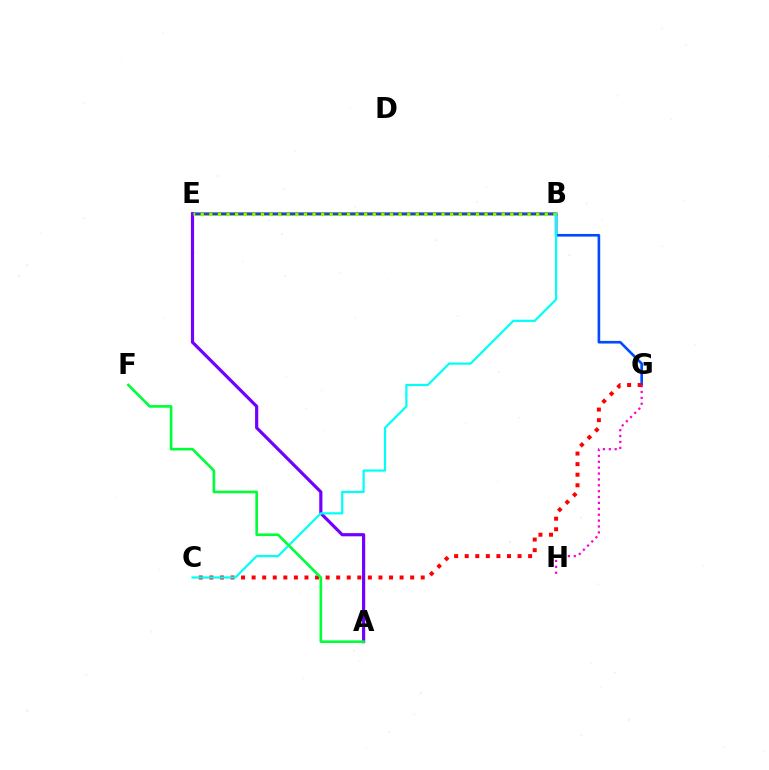{('B', 'E'): [{'color': '#ffbd00', 'line_style': 'solid', 'thickness': 2.73}, {'color': '#84ff00', 'line_style': 'dotted', 'thickness': 2.34}], ('E', 'G'): [{'color': '#004bff', 'line_style': 'solid', 'thickness': 1.9}], ('G', 'H'): [{'color': '#ff00cf', 'line_style': 'dotted', 'thickness': 1.6}], ('A', 'E'): [{'color': '#7200ff', 'line_style': 'solid', 'thickness': 2.29}], ('C', 'G'): [{'color': '#ff0000', 'line_style': 'dotted', 'thickness': 2.87}], ('B', 'C'): [{'color': '#00fff6', 'line_style': 'solid', 'thickness': 1.59}], ('A', 'F'): [{'color': '#00ff39', 'line_style': 'solid', 'thickness': 1.9}]}